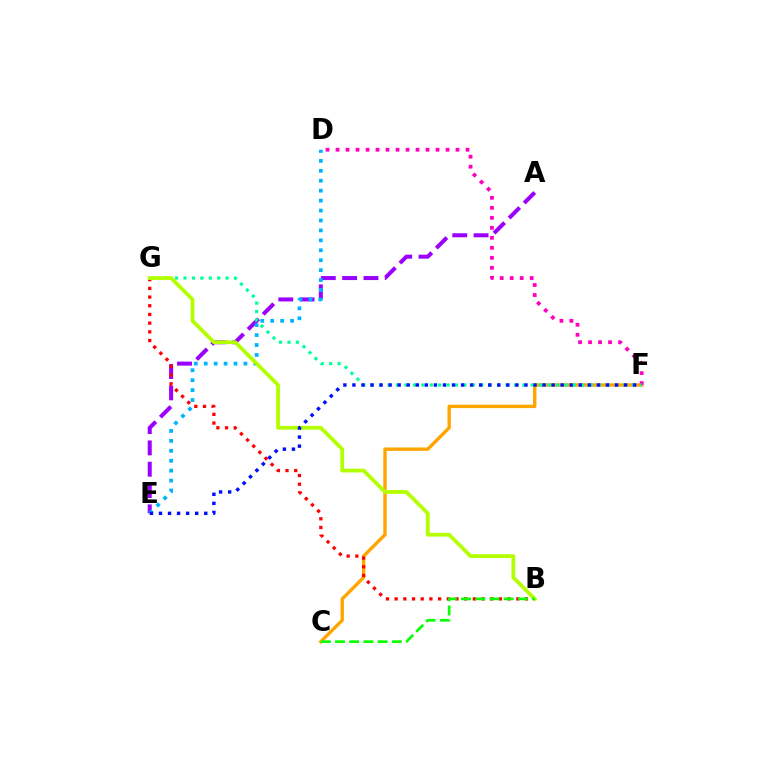{('C', 'F'): [{'color': '#ffa500', 'line_style': 'solid', 'thickness': 2.45}], ('D', 'F'): [{'color': '#ff00bd', 'line_style': 'dotted', 'thickness': 2.72}], ('A', 'E'): [{'color': '#9b00ff', 'line_style': 'dashed', 'thickness': 2.89}], ('F', 'G'): [{'color': '#00ff9d', 'line_style': 'dotted', 'thickness': 2.29}], ('D', 'E'): [{'color': '#00b5ff', 'line_style': 'dotted', 'thickness': 2.7}], ('B', 'G'): [{'color': '#ff0000', 'line_style': 'dotted', 'thickness': 2.36}, {'color': '#b3ff00', 'line_style': 'solid', 'thickness': 2.71}], ('E', 'F'): [{'color': '#0010ff', 'line_style': 'dotted', 'thickness': 2.46}], ('B', 'C'): [{'color': '#08ff00', 'line_style': 'dashed', 'thickness': 1.93}]}